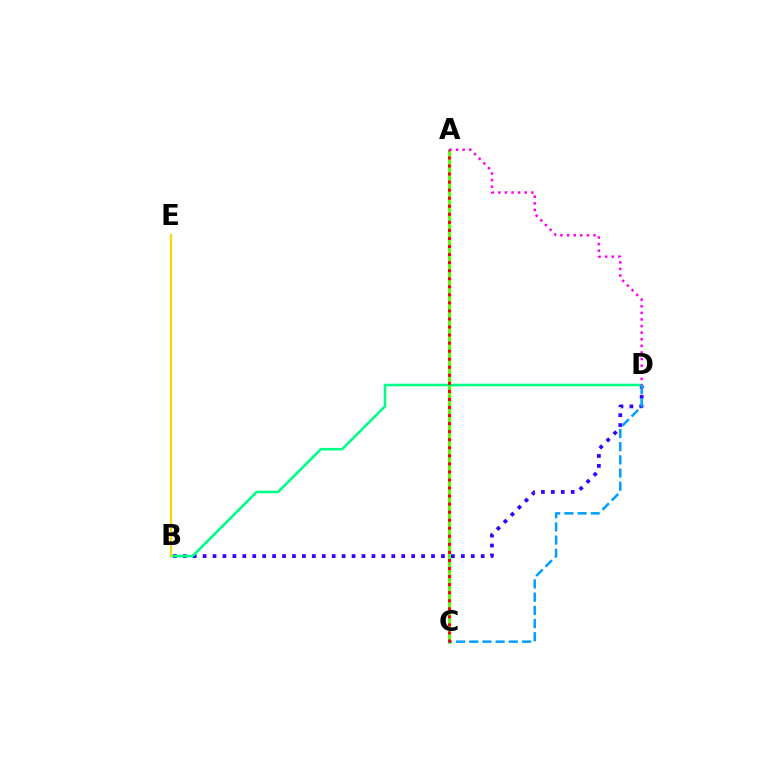{('B', 'D'): [{'color': '#3700ff', 'line_style': 'dotted', 'thickness': 2.7}, {'color': '#00ff86', 'line_style': 'solid', 'thickness': 1.86}], ('A', 'C'): [{'color': '#4fff00', 'line_style': 'solid', 'thickness': 2.05}, {'color': '#ff0000', 'line_style': 'dotted', 'thickness': 2.19}], ('C', 'D'): [{'color': '#009eff', 'line_style': 'dashed', 'thickness': 1.79}], ('B', 'E'): [{'color': '#ffd500', 'line_style': 'solid', 'thickness': 1.6}], ('A', 'D'): [{'color': '#ff00ed', 'line_style': 'dotted', 'thickness': 1.79}]}